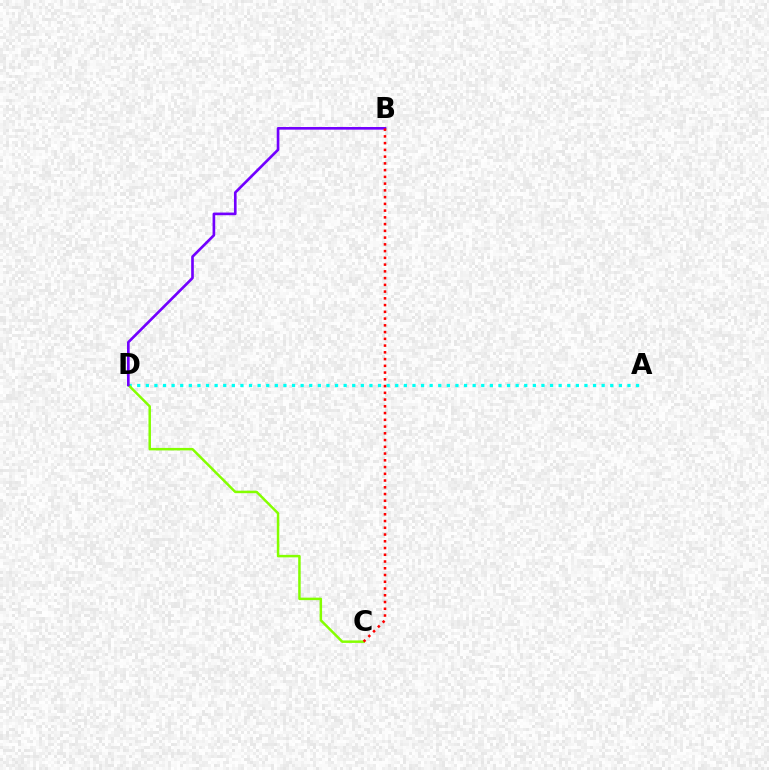{('A', 'D'): [{'color': '#00fff6', 'line_style': 'dotted', 'thickness': 2.34}], ('C', 'D'): [{'color': '#84ff00', 'line_style': 'solid', 'thickness': 1.79}], ('B', 'D'): [{'color': '#7200ff', 'line_style': 'solid', 'thickness': 1.91}], ('B', 'C'): [{'color': '#ff0000', 'line_style': 'dotted', 'thickness': 1.83}]}